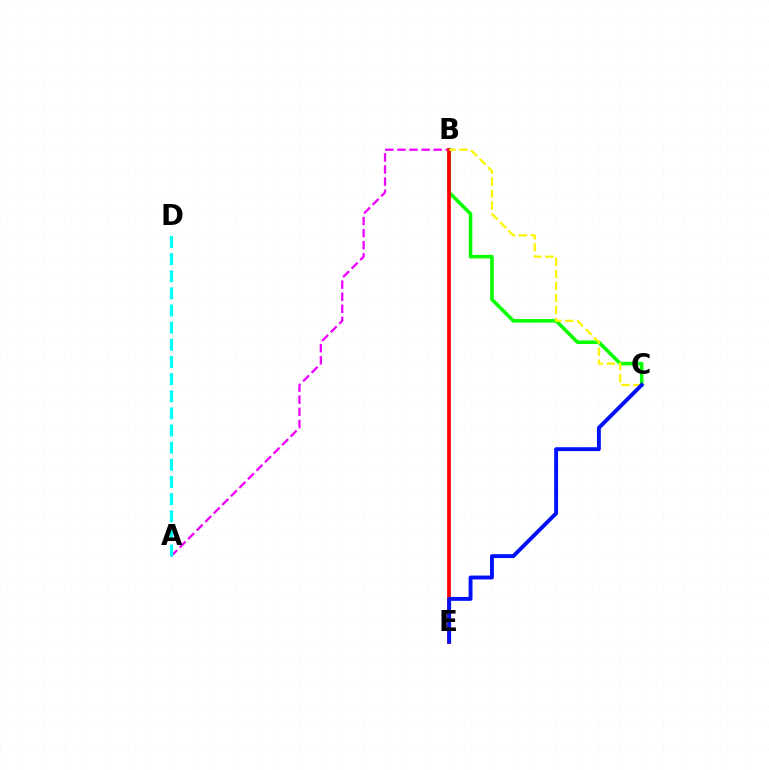{('B', 'C'): [{'color': '#08ff00', 'line_style': 'solid', 'thickness': 2.56}, {'color': '#fcf500', 'line_style': 'dashed', 'thickness': 1.63}], ('A', 'B'): [{'color': '#ee00ff', 'line_style': 'dashed', 'thickness': 1.64}], ('A', 'D'): [{'color': '#00fff6', 'line_style': 'dashed', 'thickness': 2.33}], ('B', 'E'): [{'color': '#ff0000', 'line_style': 'solid', 'thickness': 2.67}], ('C', 'E'): [{'color': '#0010ff', 'line_style': 'solid', 'thickness': 2.8}]}